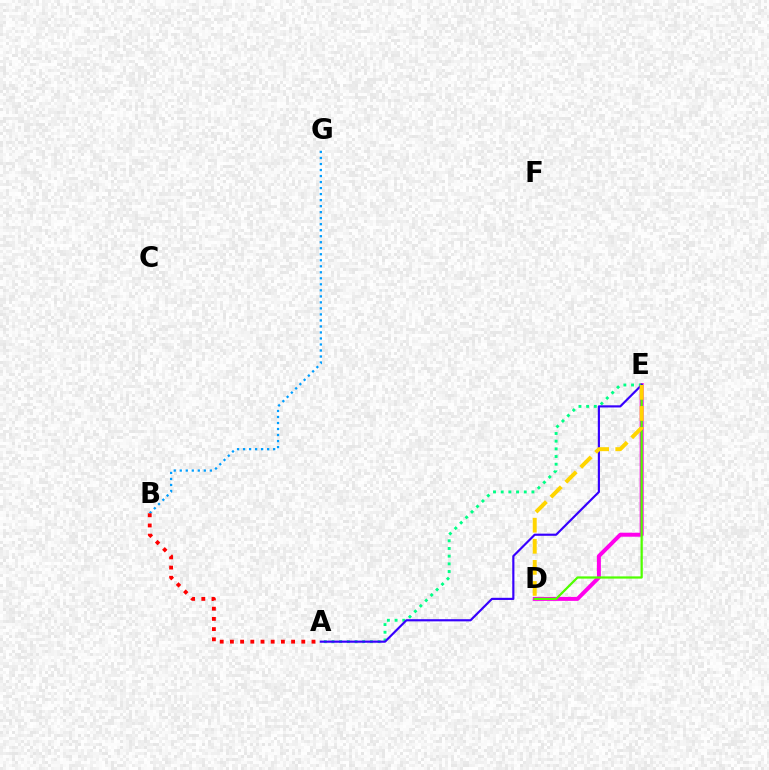{('B', 'G'): [{'color': '#009eff', 'line_style': 'dotted', 'thickness': 1.63}], ('D', 'E'): [{'color': '#ff00ed', 'line_style': 'solid', 'thickness': 2.86}, {'color': '#4fff00', 'line_style': 'solid', 'thickness': 1.61}, {'color': '#ffd500', 'line_style': 'dashed', 'thickness': 2.86}], ('A', 'E'): [{'color': '#00ff86', 'line_style': 'dotted', 'thickness': 2.09}, {'color': '#3700ff', 'line_style': 'solid', 'thickness': 1.56}], ('A', 'B'): [{'color': '#ff0000', 'line_style': 'dotted', 'thickness': 2.77}]}